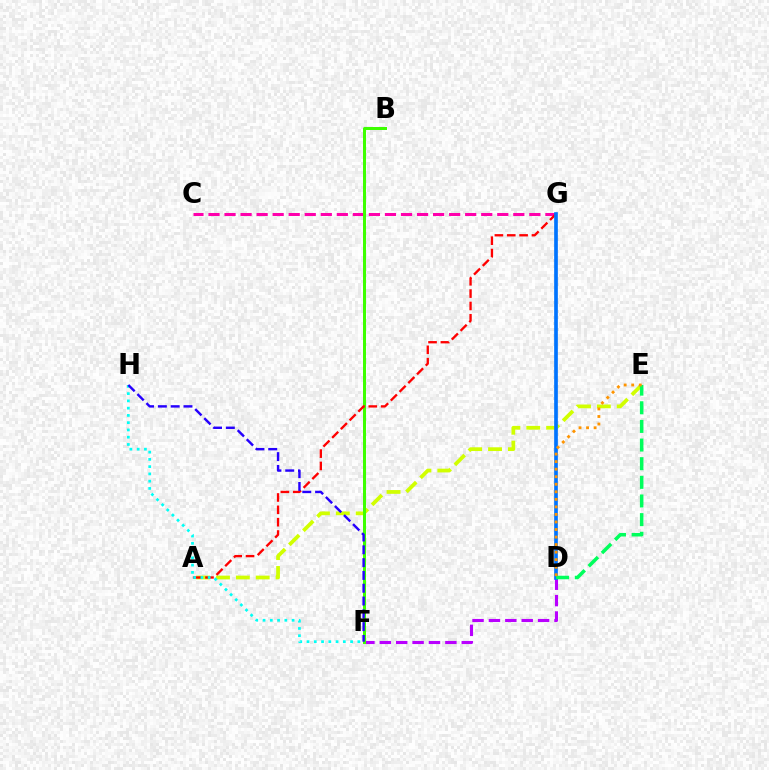{('D', 'F'): [{'color': '#b900ff', 'line_style': 'dashed', 'thickness': 2.23}], ('C', 'G'): [{'color': '#ff00ac', 'line_style': 'dashed', 'thickness': 2.18}], ('A', 'E'): [{'color': '#d1ff00', 'line_style': 'dashed', 'thickness': 2.7}], ('B', 'F'): [{'color': '#3dff00', 'line_style': 'solid', 'thickness': 2.16}], ('A', 'G'): [{'color': '#ff0000', 'line_style': 'dashed', 'thickness': 1.68}], ('D', 'G'): [{'color': '#0074ff', 'line_style': 'solid', 'thickness': 2.65}], ('D', 'E'): [{'color': '#00ff5c', 'line_style': 'dashed', 'thickness': 2.53}, {'color': '#ff9400', 'line_style': 'dotted', 'thickness': 2.05}], ('F', 'H'): [{'color': '#00fff6', 'line_style': 'dotted', 'thickness': 1.97}, {'color': '#2500ff', 'line_style': 'dashed', 'thickness': 1.74}]}